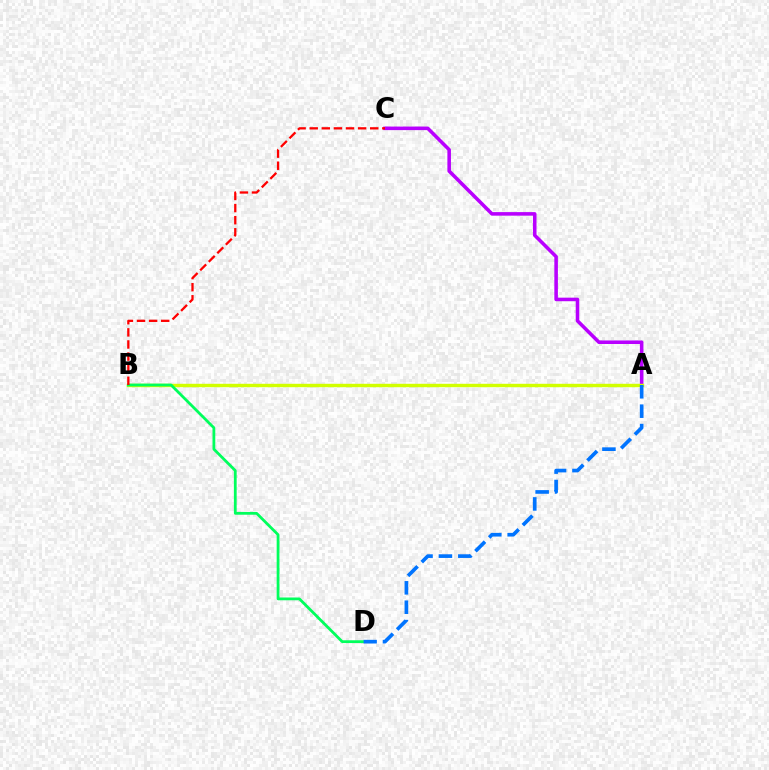{('A', 'C'): [{'color': '#b900ff', 'line_style': 'solid', 'thickness': 2.56}], ('A', 'B'): [{'color': '#d1ff00', 'line_style': 'solid', 'thickness': 2.46}], ('B', 'D'): [{'color': '#00ff5c', 'line_style': 'solid', 'thickness': 2.0}], ('A', 'D'): [{'color': '#0074ff', 'line_style': 'dashed', 'thickness': 2.64}], ('B', 'C'): [{'color': '#ff0000', 'line_style': 'dashed', 'thickness': 1.64}]}